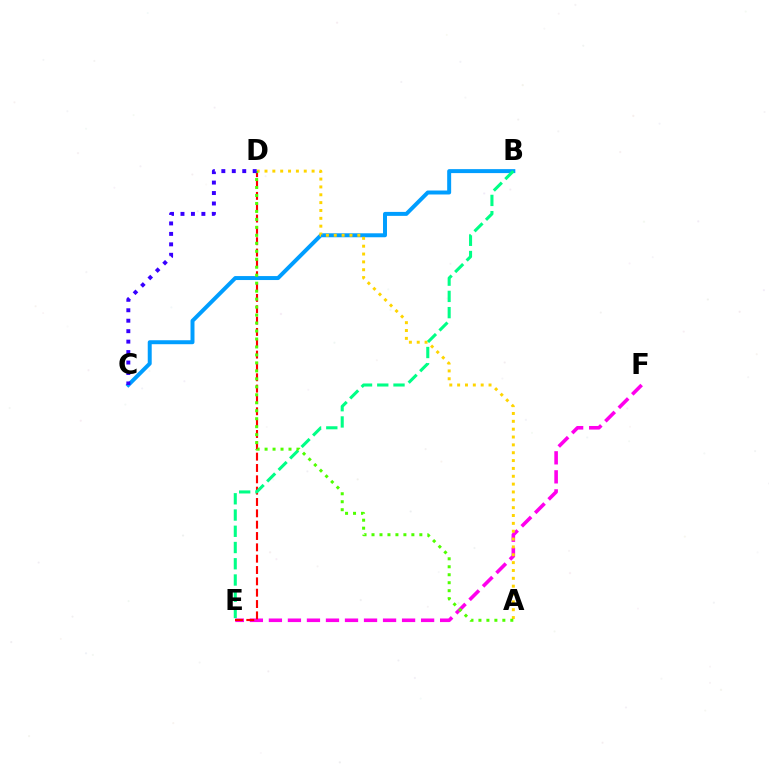{('E', 'F'): [{'color': '#ff00ed', 'line_style': 'dashed', 'thickness': 2.58}], ('D', 'E'): [{'color': '#ff0000', 'line_style': 'dashed', 'thickness': 1.54}], ('B', 'C'): [{'color': '#009eff', 'line_style': 'solid', 'thickness': 2.86}], ('A', 'D'): [{'color': '#ffd500', 'line_style': 'dotted', 'thickness': 2.13}, {'color': '#4fff00', 'line_style': 'dotted', 'thickness': 2.17}], ('B', 'E'): [{'color': '#00ff86', 'line_style': 'dashed', 'thickness': 2.21}], ('C', 'D'): [{'color': '#3700ff', 'line_style': 'dotted', 'thickness': 2.84}]}